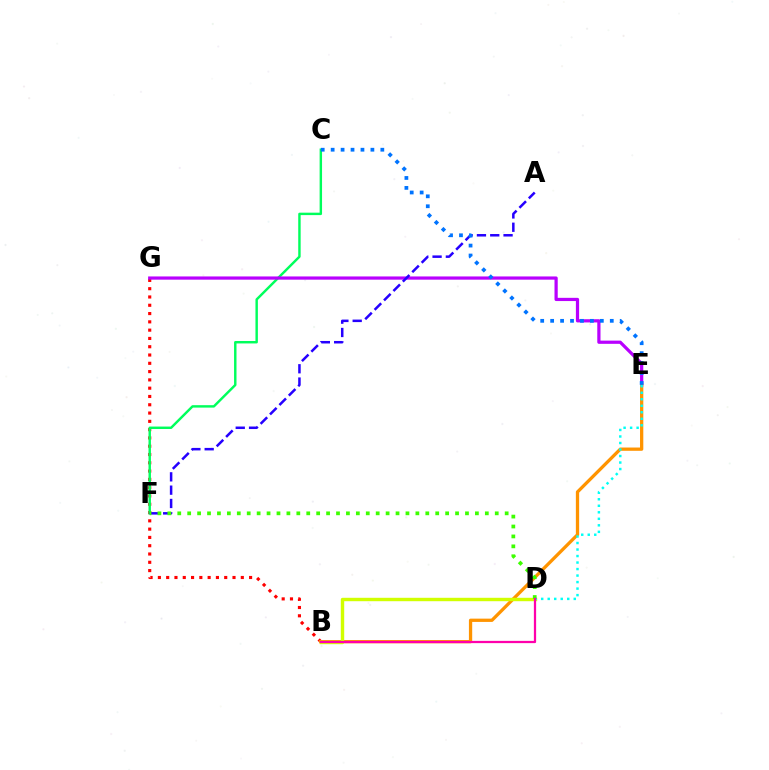{('B', 'G'): [{'color': '#ff0000', 'line_style': 'dotted', 'thickness': 2.25}], ('C', 'F'): [{'color': '#00ff5c', 'line_style': 'solid', 'thickness': 1.75}], ('E', 'G'): [{'color': '#b900ff', 'line_style': 'solid', 'thickness': 2.32}], ('B', 'E'): [{'color': '#ff9400', 'line_style': 'solid', 'thickness': 2.36}], ('B', 'D'): [{'color': '#d1ff00', 'line_style': 'solid', 'thickness': 2.46}, {'color': '#ff00ac', 'line_style': 'solid', 'thickness': 1.62}], ('A', 'F'): [{'color': '#2500ff', 'line_style': 'dashed', 'thickness': 1.81}], ('D', 'E'): [{'color': '#00fff6', 'line_style': 'dotted', 'thickness': 1.77}], ('D', 'F'): [{'color': '#3dff00', 'line_style': 'dotted', 'thickness': 2.7}], ('C', 'E'): [{'color': '#0074ff', 'line_style': 'dotted', 'thickness': 2.7}]}